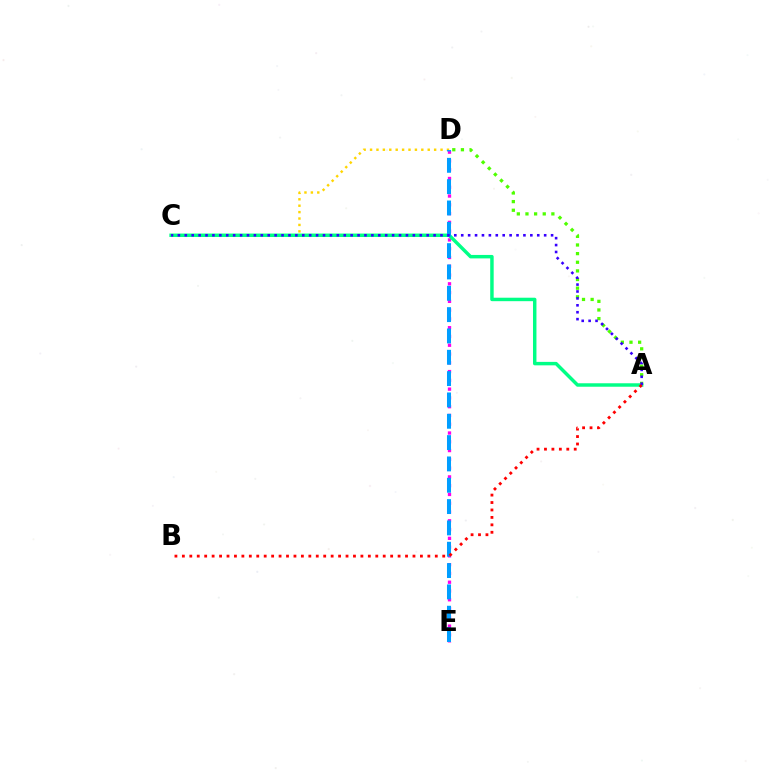{('A', 'D'): [{'color': '#4fff00', 'line_style': 'dotted', 'thickness': 2.35}], ('D', 'E'): [{'color': '#ff00ed', 'line_style': 'dotted', 'thickness': 2.38}, {'color': '#009eff', 'line_style': 'dashed', 'thickness': 2.9}], ('C', 'D'): [{'color': '#ffd500', 'line_style': 'dotted', 'thickness': 1.74}], ('A', 'C'): [{'color': '#00ff86', 'line_style': 'solid', 'thickness': 2.49}, {'color': '#3700ff', 'line_style': 'dotted', 'thickness': 1.88}], ('A', 'B'): [{'color': '#ff0000', 'line_style': 'dotted', 'thickness': 2.02}]}